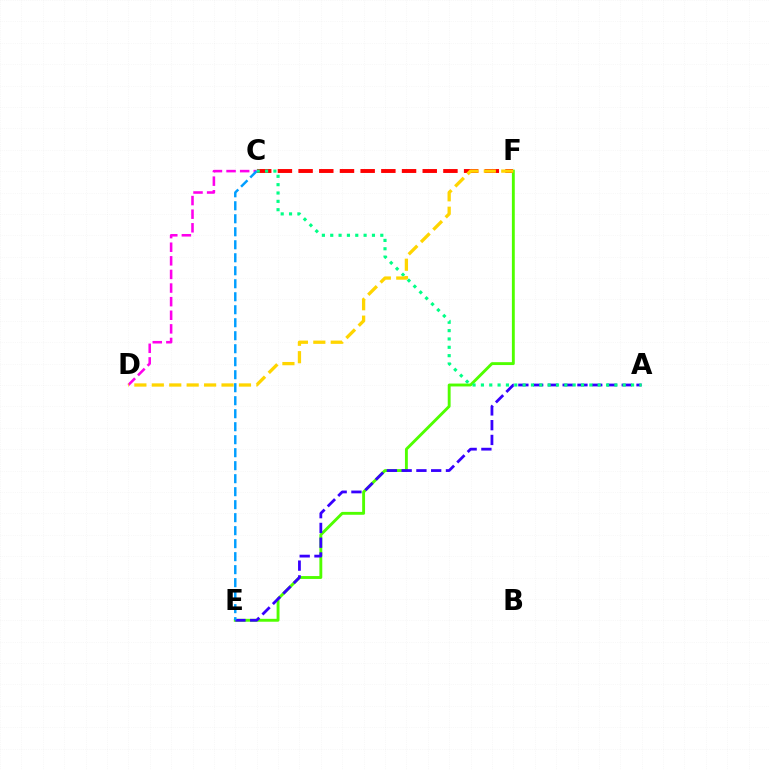{('E', 'F'): [{'color': '#4fff00', 'line_style': 'solid', 'thickness': 2.08}], ('C', 'F'): [{'color': '#ff0000', 'line_style': 'dashed', 'thickness': 2.81}], ('A', 'E'): [{'color': '#3700ff', 'line_style': 'dashed', 'thickness': 2.01}], ('C', 'D'): [{'color': '#ff00ed', 'line_style': 'dashed', 'thickness': 1.85}], ('A', 'C'): [{'color': '#00ff86', 'line_style': 'dotted', 'thickness': 2.27}], ('D', 'F'): [{'color': '#ffd500', 'line_style': 'dashed', 'thickness': 2.37}], ('C', 'E'): [{'color': '#009eff', 'line_style': 'dashed', 'thickness': 1.77}]}